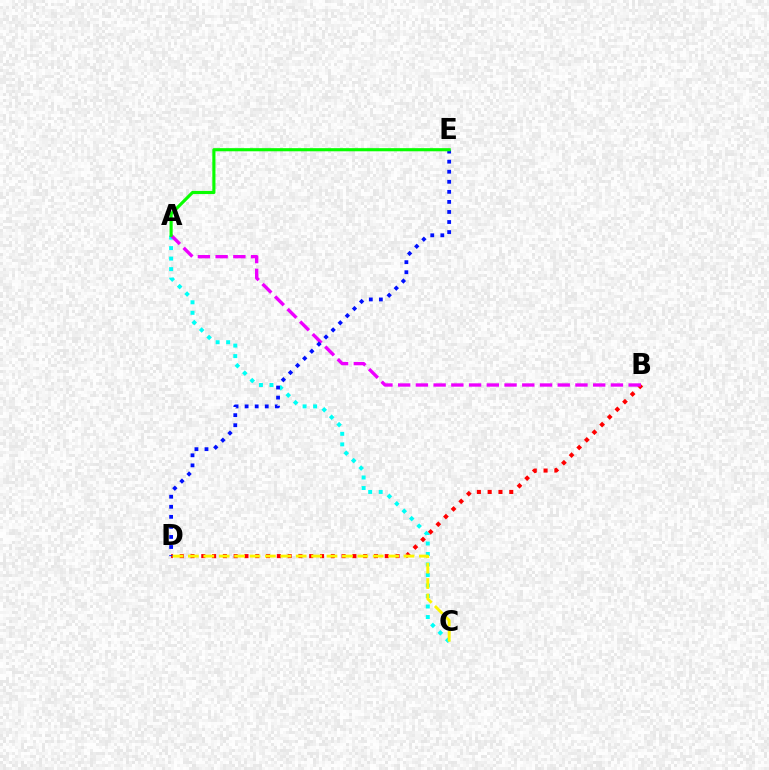{('B', 'D'): [{'color': '#ff0000', 'line_style': 'dotted', 'thickness': 2.93}], ('A', 'C'): [{'color': '#00fff6', 'line_style': 'dotted', 'thickness': 2.85}], ('A', 'B'): [{'color': '#ee00ff', 'line_style': 'dashed', 'thickness': 2.41}], ('D', 'E'): [{'color': '#0010ff', 'line_style': 'dotted', 'thickness': 2.73}], ('A', 'E'): [{'color': '#08ff00', 'line_style': 'solid', 'thickness': 2.25}], ('C', 'D'): [{'color': '#fcf500', 'line_style': 'dashed', 'thickness': 2.09}]}